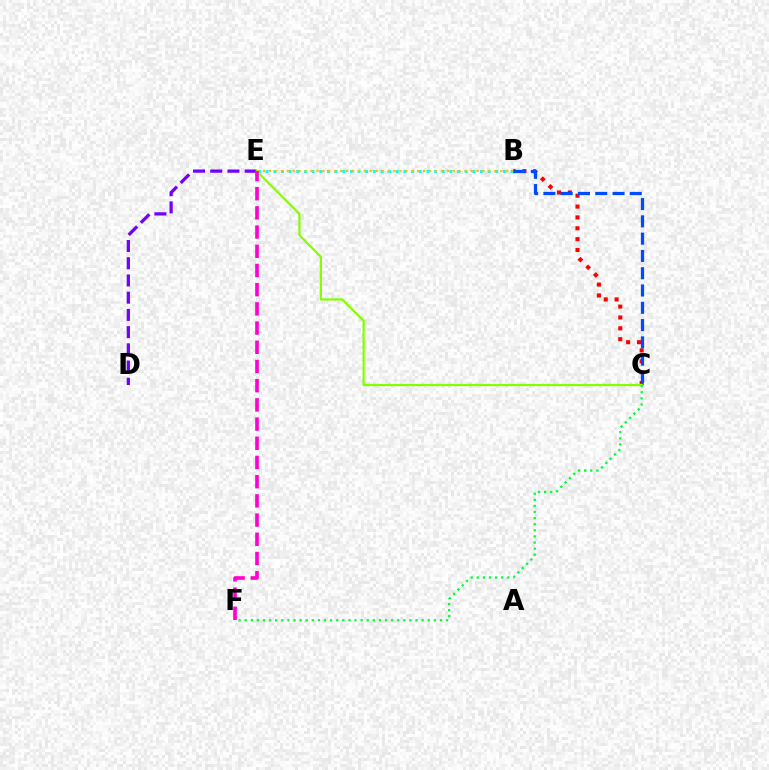{('B', 'E'): [{'color': '#00fff6', 'line_style': 'dotted', 'thickness': 2.08}, {'color': '#ffbd00', 'line_style': 'dotted', 'thickness': 1.61}], ('D', 'E'): [{'color': '#7200ff', 'line_style': 'dashed', 'thickness': 2.34}], ('B', 'C'): [{'color': '#ff0000', 'line_style': 'dotted', 'thickness': 2.95}, {'color': '#004bff', 'line_style': 'dashed', 'thickness': 2.35}], ('C', 'E'): [{'color': '#84ff00', 'line_style': 'solid', 'thickness': 1.6}], ('C', 'F'): [{'color': '#00ff39', 'line_style': 'dotted', 'thickness': 1.66}], ('E', 'F'): [{'color': '#ff00cf', 'line_style': 'dashed', 'thickness': 2.61}]}